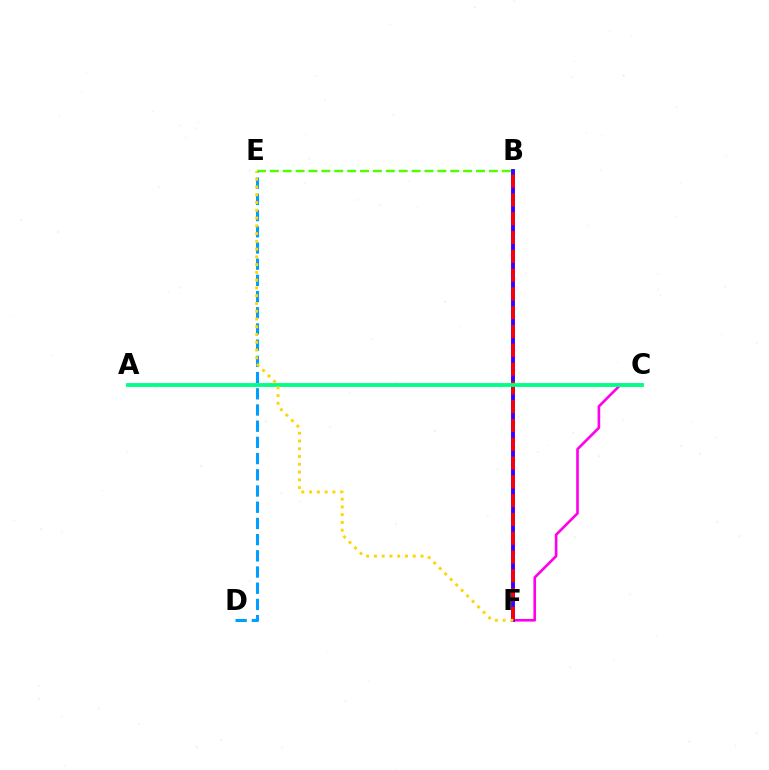{('B', 'E'): [{'color': '#4fff00', 'line_style': 'dashed', 'thickness': 1.75}], ('C', 'F'): [{'color': '#ff00ed', 'line_style': 'solid', 'thickness': 1.9}], ('D', 'E'): [{'color': '#009eff', 'line_style': 'dashed', 'thickness': 2.2}], ('B', 'F'): [{'color': '#3700ff', 'line_style': 'solid', 'thickness': 2.8}, {'color': '#ff0000', 'line_style': 'dashed', 'thickness': 2.55}], ('A', 'C'): [{'color': '#00ff86', 'line_style': 'solid', 'thickness': 2.77}], ('E', 'F'): [{'color': '#ffd500', 'line_style': 'dotted', 'thickness': 2.11}]}